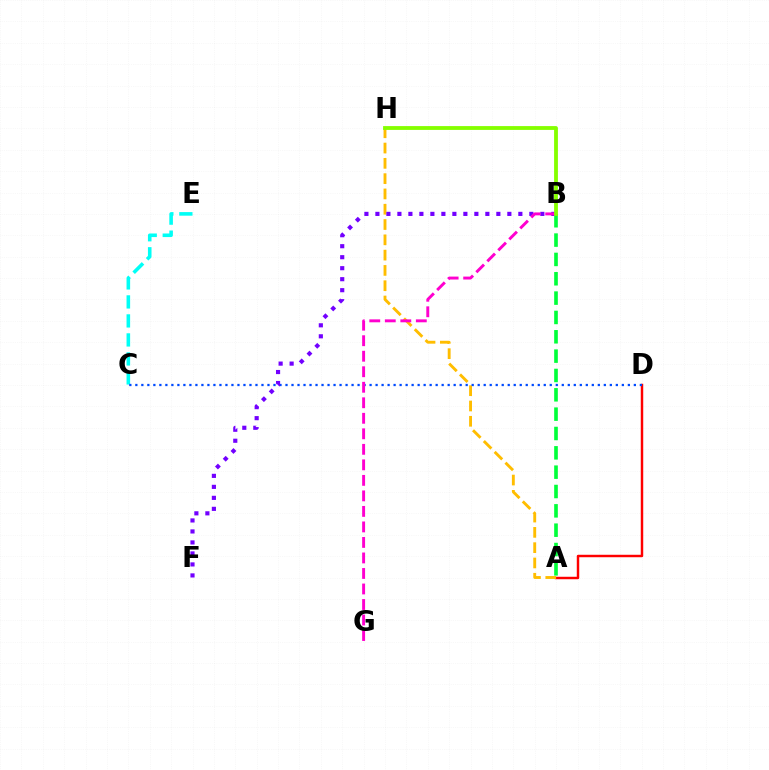{('C', 'E'): [{'color': '#00fff6', 'line_style': 'dashed', 'thickness': 2.58}], ('A', 'D'): [{'color': '#ff0000', 'line_style': 'solid', 'thickness': 1.77}], ('A', 'B'): [{'color': '#00ff39', 'line_style': 'dashed', 'thickness': 2.63}], ('A', 'H'): [{'color': '#ffbd00', 'line_style': 'dashed', 'thickness': 2.08}], ('C', 'D'): [{'color': '#004bff', 'line_style': 'dotted', 'thickness': 1.63}], ('B', 'F'): [{'color': '#7200ff', 'line_style': 'dotted', 'thickness': 2.99}], ('B', 'G'): [{'color': '#ff00cf', 'line_style': 'dashed', 'thickness': 2.11}], ('B', 'H'): [{'color': '#84ff00', 'line_style': 'solid', 'thickness': 2.75}]}